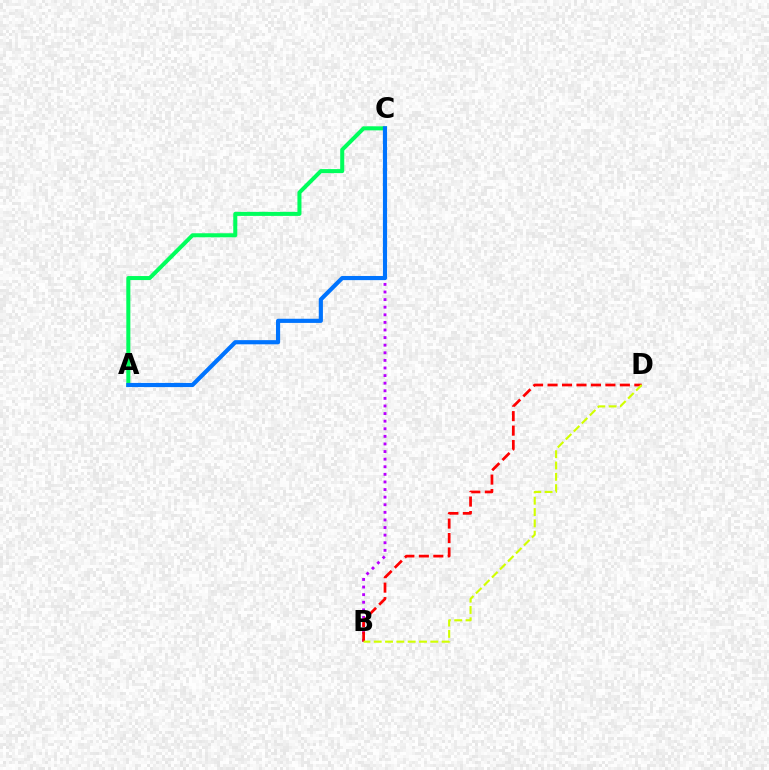{('B', 'C'): [{'color': '#b900ff', 'line_style': 'dotted', 'thickness': 2.06}], ('A', 'C'): [{'color': '#00ff5c', 'line_style': 'solid', 'thickness': 2.91}, {'color': '#0074ff', 'line_style': 'solid', 'thickness': 2.99}], ('B', 'D'): [{'color': '#ff0000', 'line_style': 'dashed', 'thickness': 1.96}, {'color': '#d1ff00', 'line_style': 'dashed', 'thickness': 1.54}]}